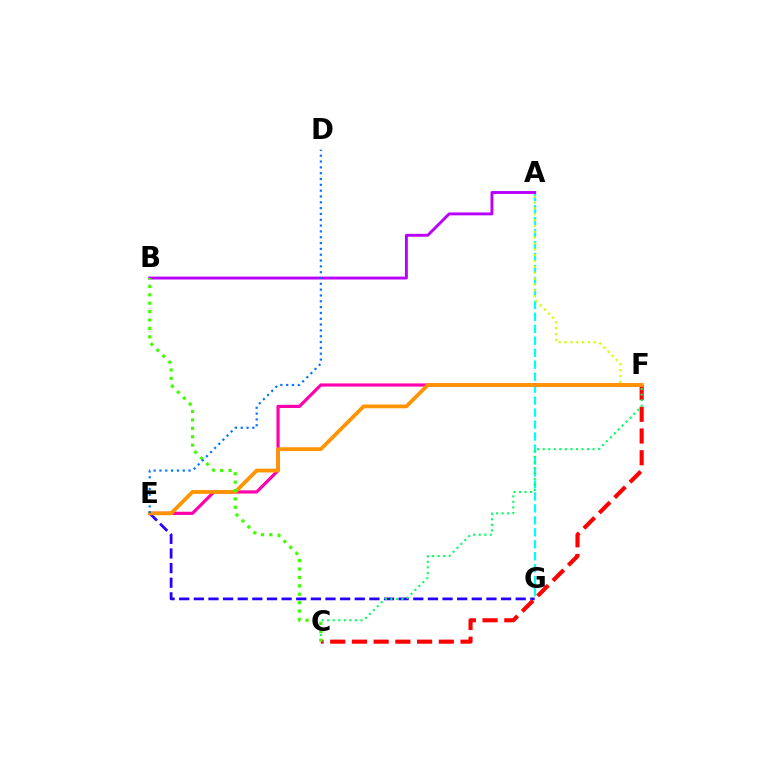{('A', 'G'): [{'color': '#00fff6', 'line_style': 'dashed', 'thickness': 1.63}], ('A', 'F'): [{'color': '#d1ff00', 'line_style': 'dotted', 'thickness': 1.59}], ('E', 'G'): [{'color': '#2500ff', 'line_style': 'dashed', 'thickness': 1.99}], ('E', 'F'): [{'color': '#ff00ac', 'line_style': 'solid', 'thickness': 2.29}, {'color': '#ff9400', 'line_style': 'solid', 'thickness': 2.72}], ('C', 'F'): [{'color': '#ff0000', 'line_style': 'dashed', 'thickness': 2.95}, {'color': '#00ff5c', 'line_style': 'dotted', 'thickness': 1.51}], ('A', 'B'): [{'color': '#b900ff', 'line_style': 'solid', 'thickness': 2.09}], ('B', 'C'): [{'color': '#3dff00', 'line_style': 'dotted', 'thickness': 2.28}], ('D', 'E'): [{'color': '#0074ff', 'line_style': 'dotted', 'thickness': 1.58}]}